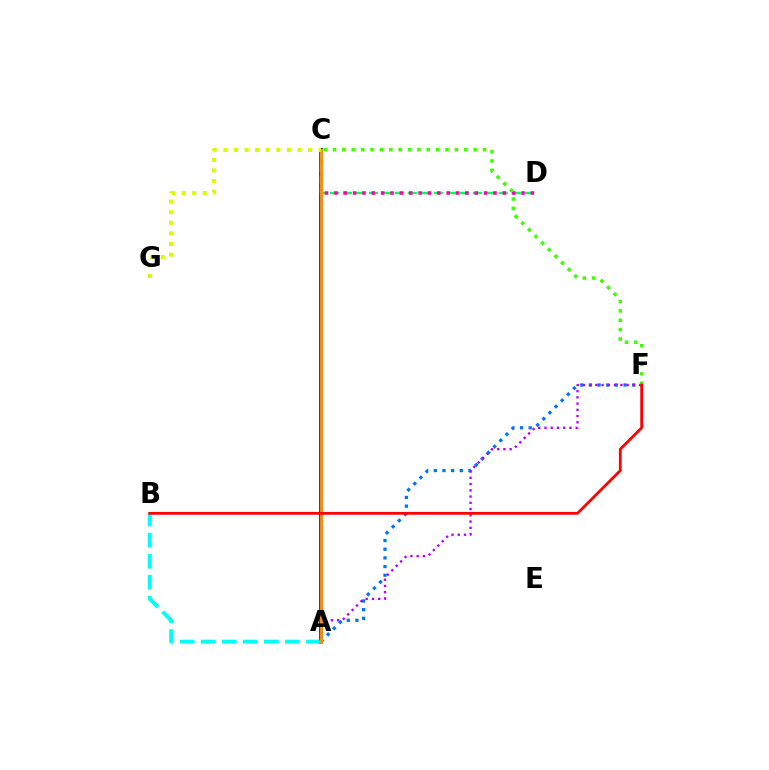{('A', 'C'): [{'color': '#2500ff', 'line_style': 'solid', 'thickness': 2.69}, {'color': '#ff9400', 'line_style': 'solid', 'thickness': 2.03}], ('A', 'F'): [{'color': '#0074ff', 'line_style': 'dotted', 'thickness': 2.35}, {'color': '#b900ff', 'line_style': 'dotted', 'thickness': 1.7}], ('C', 'D'): [{'color': '#00ff5c', 'line_style': 'dashed', 'thickness': 1.76}, {'color': '#ff00ac', 'line_style': 'dotted', 'thickness': 2.54}], ('A', 'B'): [{'color': '#00fff6', 'line_style': 'dashed', 'thickness': 2.86}], ('C', 'F'): [{'color': '#3dff00', 'line_style': 'dotted', 'thickness': 2.55}], ('C', 'G'): [{'color': '#d1ff00', 'line_style': 'dotted', 'thickness': 2.88}], ('B', 'F'): [{'color': '#ff0000', 'line_style': 'solid', 'thickness': 2.0}]}